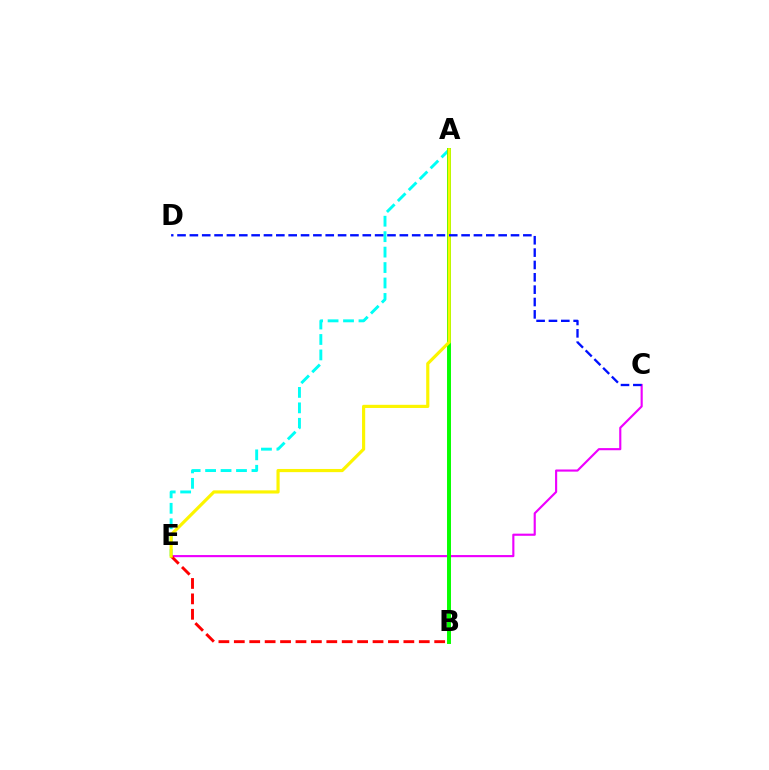{('C', 'E'): [{'color': '#ee00ff', 'line_style': 'solid', 'thickness': 1.54}], ('A', 'E'): [{'color': '#00fff6', 'line_style': 'dashed', 'thickness': 2.1}, {'color': '#fcf500', 'line_style': 'solid', 'thickness': 2.28}], ('B', 'E'): [{'color': '#ff0000', 'line_style': 'dashed', 'thickness': 2.09}], ('A', 'B'): [{'color': '#08ff00', 'line_style': 'solid', 'thickness': 2.84}], ('C', 'D'): [{'color': '#0010ff', 'line_style': 'dashed', 'thickness': 1.68}]}